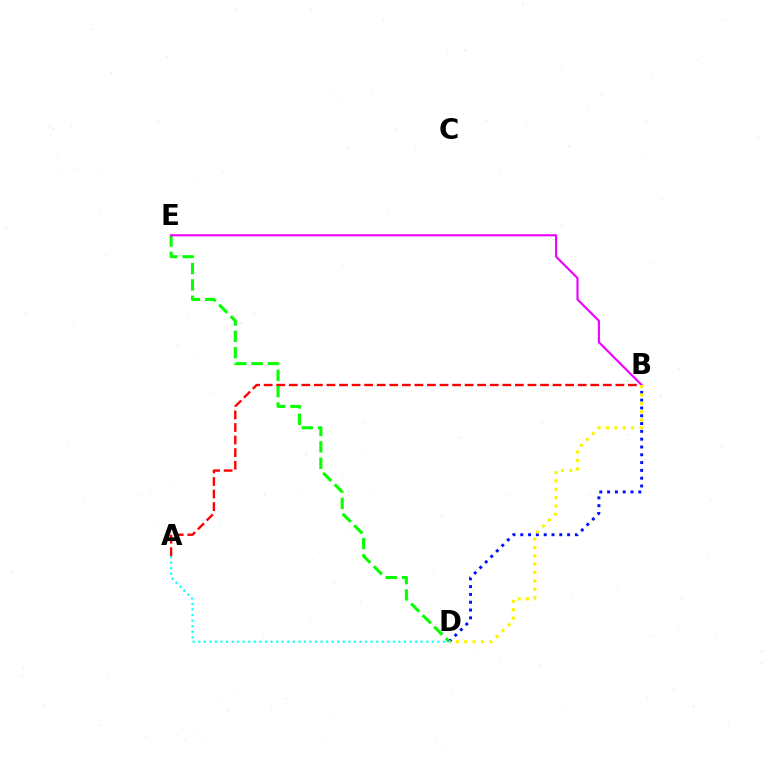{('A', 'B'): [{'color': '#ff0000', 'line_style': 'dashed', 'thickness': 1.71}], ('D', 'E'): [{'color': '#08ff00', 'line_style': 'dashed', 'thickness': 2.22}], ('B', 'D'): [{'color': '#0010ff', 'line_style': 'dotted', 'thickness': 2.12}, {'color': '#fcf500', 'line_style': 'dotted', 'thickness': 2.27}], ('B', 'E'): [{'color': '#ee00ff', 'line_style': 'solid', 'thickness': 1.54}], ('A', 'D'): [{'color': '#00fff6', 'line_style': 'dotted', 'thickness': 1.51}]}